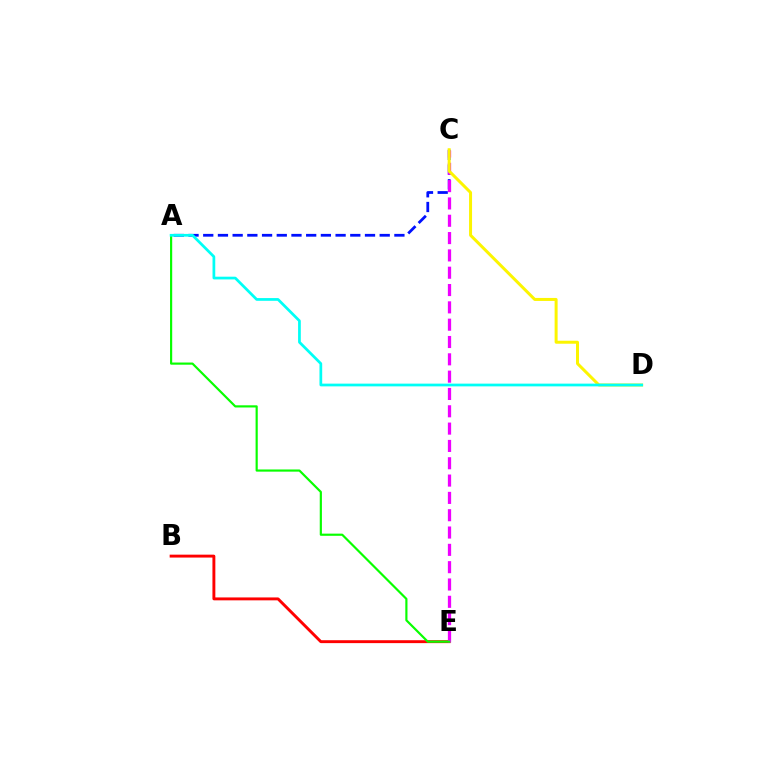{('A', 'C'): [{'color': '#0010ff', 'line_style': 'dashed', 'thickness': 2.0}], ('B', 'E'): [{'color': '#ff0000', 'line_style': 'solid', 'thickness': 2.09}], ('C', 'E'): [{'color': '#ee00ff', 'line_style': 'dashed', 'thickness': 2.35}], ('C', 'D'): [{'color': '#fcf500', 'line_style': 'solid', 'thickness': 2.15}], ('A', 'E'): [{'color': '#08ff00', 'line_style': 'solid', 'thickness': 1.57}], ('A', 'D'): [{'color': '#00fff6', 'line_style': 'solid', 'thickness': 1.97}]}